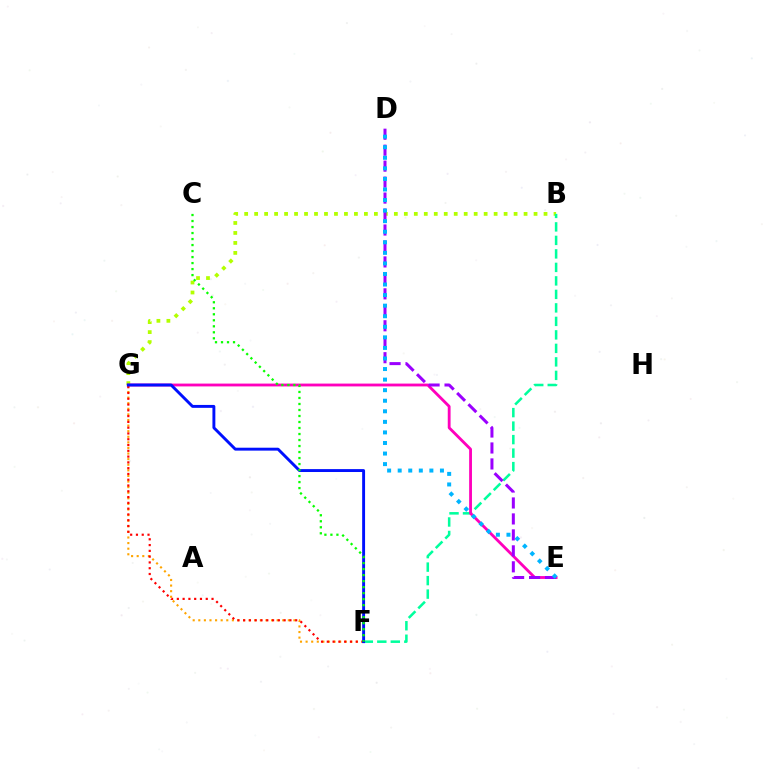{('F', 'G'): [{'color': '#ffa500', 'line_style': 'dotted', 'thickness': 1.52}, {'color': '#ff0000', 'line_style': 'dotted', 'thickness': 1.57}, {'color': '#0010ff', 'line_style': 'solid', 'thickness': 2.1}], ('B', 'G'): [{'color': '#b3ff00', 'line_style': 'dotted', 'thickness': 2.71}], ('B', 'F'): [{'color': '#00ff9d', 'line_style': 'dashed', 'thickness': 1.83}], ('E', 'G'): [{'color': '#ff00bd', 'line_style': 'solid', 'thickness': 2.04}], ('D', 'E'): [{'color': '#9b00ff', 'line_style': 'dashed', 'thickness': 2.17}, {'color': '#00b5ff', 'line_style': 'dotted', 'thickness': 2.87}], ('C', 'F'): [{'color': '#08ff00', 'line_style': 'dotted', 'thickness': 1.63}]}